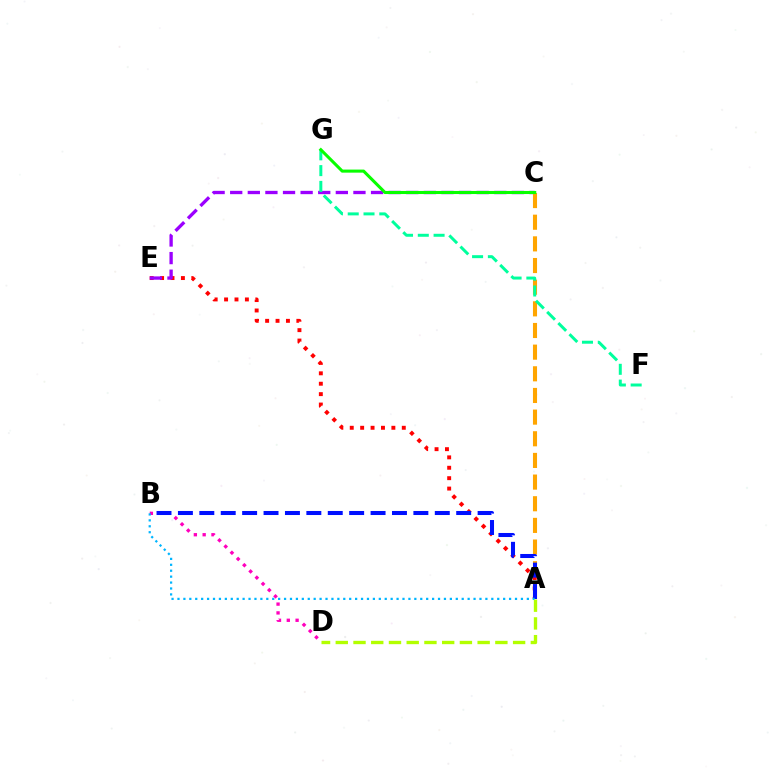{('B', 'D'): [{'color': '#ff00bd', 'line_style': 'dotted', 'thickness': 2.39}], ('A', 'E'): [{'color': '#ff0000', 'line_style': 'dotted', 'thickness': 2.83}], ('C', 'E'): [{'color': '#9b00ff', 'line_style': 'dashed', 'thickness': 2.39}], ('A', 'C'): [{'color': '#ffa500', 'line_style': 'dashed', 'thickness': 2.94}], ('A', 'B'): [{'color': '#0010ff', 'line_style': 'dashed', 'thickness': 2.91}, {'color': '#00b5ff', 'line_style': 'dotted', 'thickness': 1.61}], ('F', 'G'): [{'color': '#00ff9d', 'line_style': 'dashed', 'thickness': 2.14}], ('C', 'G'): [{'color': '#08ff00', 'line_style': 'solid', 'thickness': 2.21}], ('A', 'D'): [{'color': '#b3ff00', 'line_style': 'dashed', 'thickness': 2.41}]}